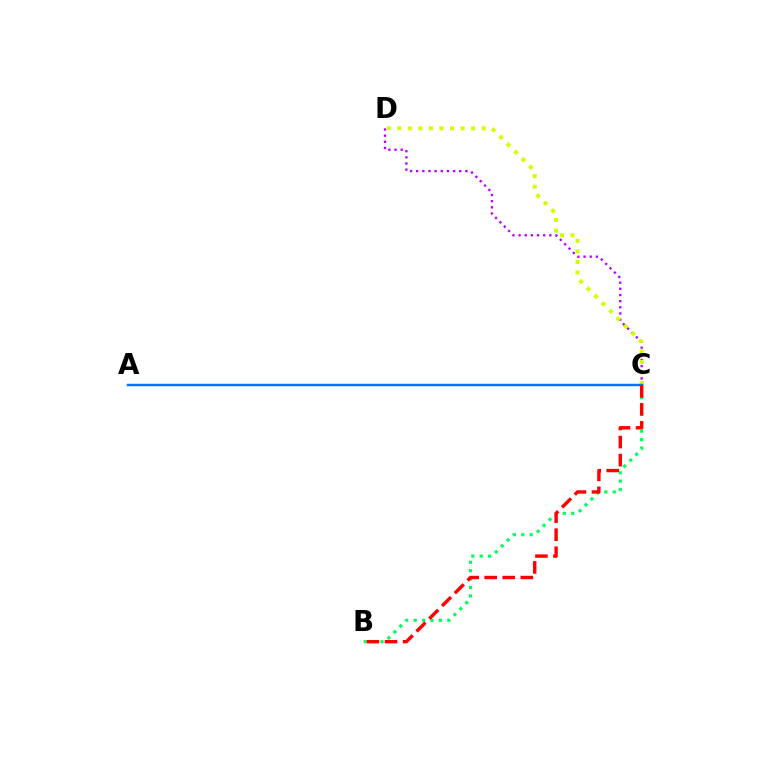{('C', 'D'): [{'color': '#b900ff', 'line_style': 'dotted', 'thickness': 1.67}, {'color': '#d1ff00', 'line_style': 'dotted', 'thickness': 2.87}], ('B', 'C'): [{'color': '#00ff5c', 'line_style': 'dotted', 'thickness': 2.28}, {'color': '#ff0000', 'line_style': 'dashed', 'thickness': 2.45}], ('A', 'C'): [{'color': '#0074ff', 'line_style': 'solid', 'thickness': 1.77}]}